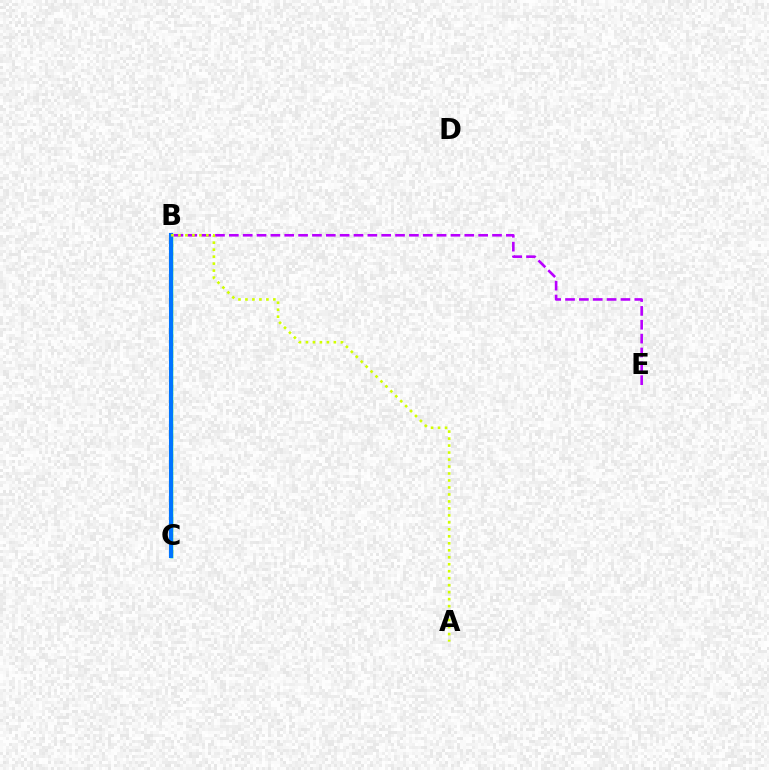{('B', 'E'): [{'color': '#b900ff', 'line_style': 'dashed', 'thickness': 1.88}], ('B', 'C'): [{'color': '#ff0000', 'line_style': 'dotted', 'thickness': 2.25}, {'color': '#00ff5c', 'line_style': 'solid', 'thickness': 2.52}, {'color': '#0074ff', 'line_style': 'solid', 'thickness': 2.97}], ('A', 'B'): [{'color': '#d1ff00', 'line_style': 'dotted', 'thickness': 1.9}]}